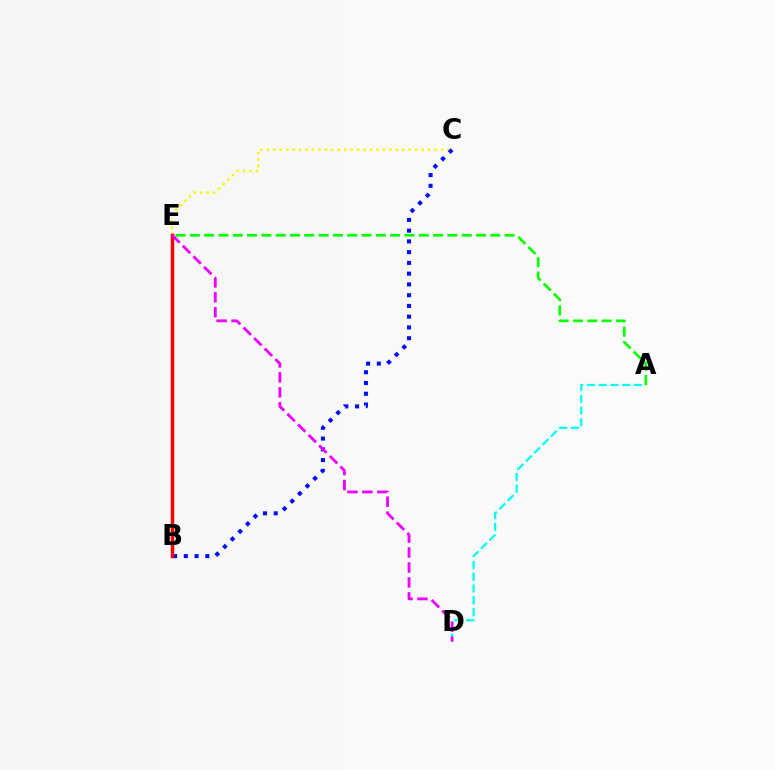{('C', 'E'): [{'color': '#fcf500', 'line_style': 'dotted', 'thickness': 1.75}], ('B', 'C'): [{'color': '#0010ff', 'line_style': 'dotted', 'thickness': 2.92}], ('B', 'E'): [{'color': '#ff0000', 'line_style': 'solid', 'thickness': 2.5}], ('A', 'E'): [{'color': '#08ff00', 'line_style': 'dashed', 'thickness': 1.94}], ('A', 'D'): [{'color': '#00fff6', 'line_style': 'dashed', 'thickness': 1.6}], ('D', 'E'): [{'color': '#ee00ff', 'line_style': 'dashed', 'thickness': 2.03}]}